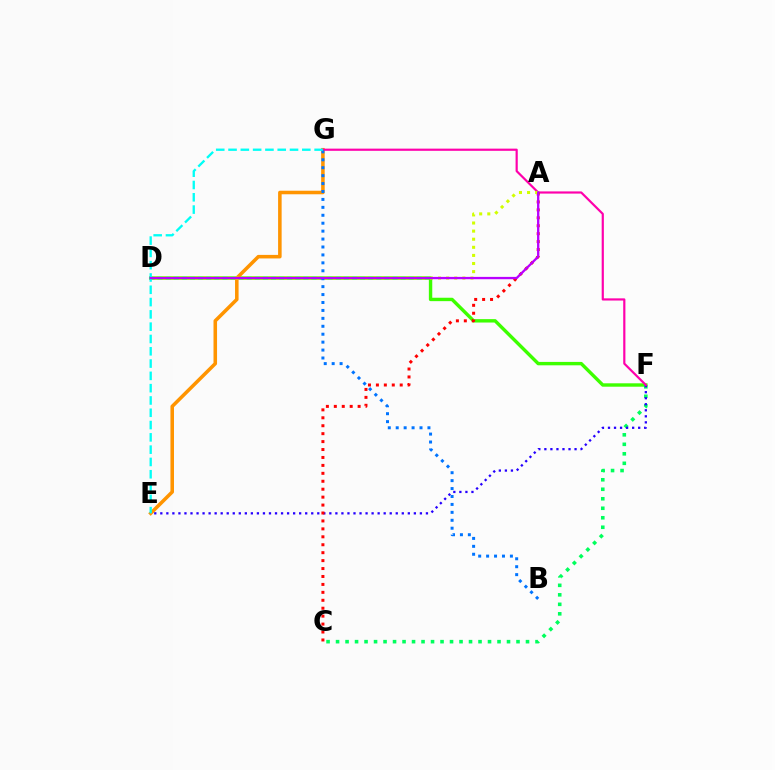{('D', 'F'): [{'color': '#3dff00', 'line_style': 'solid', 'thickness': 2.45}], ('C', 'F'): [{'color': '#00ff5c', 'line_style': 'dotted', 'thickness': 2.58}], ('E', 'G'): [{'color': '#ff9400', 'line_style': 'solid', 'thickness': 2.55}, {'color': '#00fff6', 'line_style': 'dashed', 'thickness': 1.67}], ('E', 'F'): [{'color': '#2500ff', 'line_style': 'dotted', 'thickness': 1.64}], ('F', 'G'): [{'color': '#ff00ac', 'line_style': 'solid', 'thickness': 1.57}], ('A', 'C'): [{'color': '#ff0000', 'line_style': 'dotted', 'thickness': 2.16}], ('B', 'G'): [{'color': '#0074ff', 'line_style': 'dotted', 'thickness': 2.15}], ('A', 'D'): [{'color': '#d1ff00', 'line_style': 'dotted', 'thickness': 2.2}, {'color': '#b900ff', 'line_style': 'solid', 'thickness': 1.67}]}